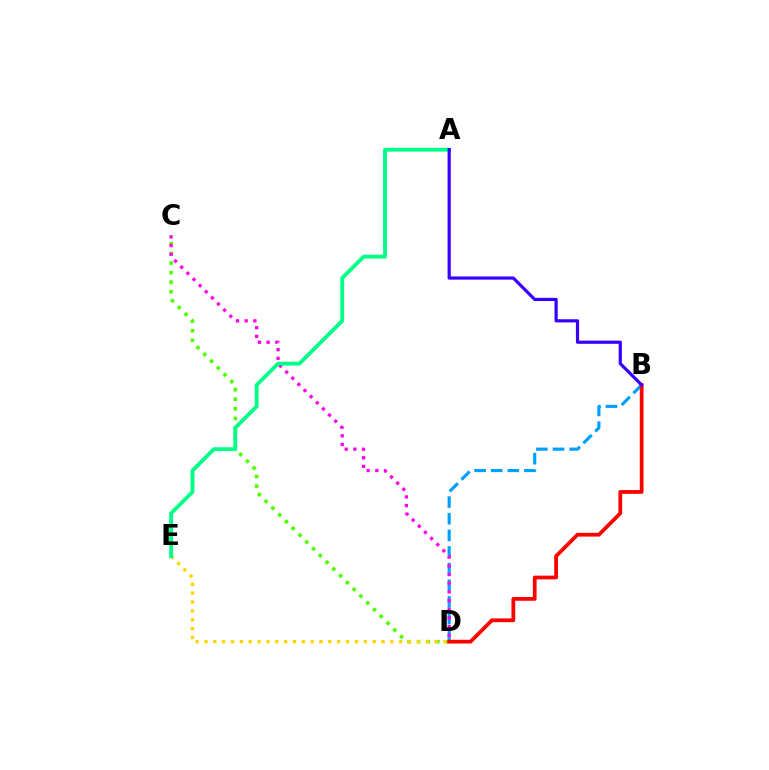{('B', 'D'): [{'color': '#009eff', 'line_style': 'dashed', 'thickness': 2.26}, {'color': '#ff0000', 'line_style': 'solid', 'thickness': 2.7}], ('C', 'D'): [{'color': '#4fff00', 'line_style': 'dotted', 'thickness': 2.6}, {'color': '#ff00ed', 'line_style': 'dotted', 'thickness': 2.36}], ('D', 'E'): [{'color': '#ffd500', 'line_style': 'dotted', 'thickness': 2.4}], ('A', 'E'): [{'color': '#00ff86', 'line_style': 'solid', 'thickness': 2.76}], ('A', 'B'): [{'color': '#3700ff', 'line_style': 'solid', 'thickness': 2.3}]}